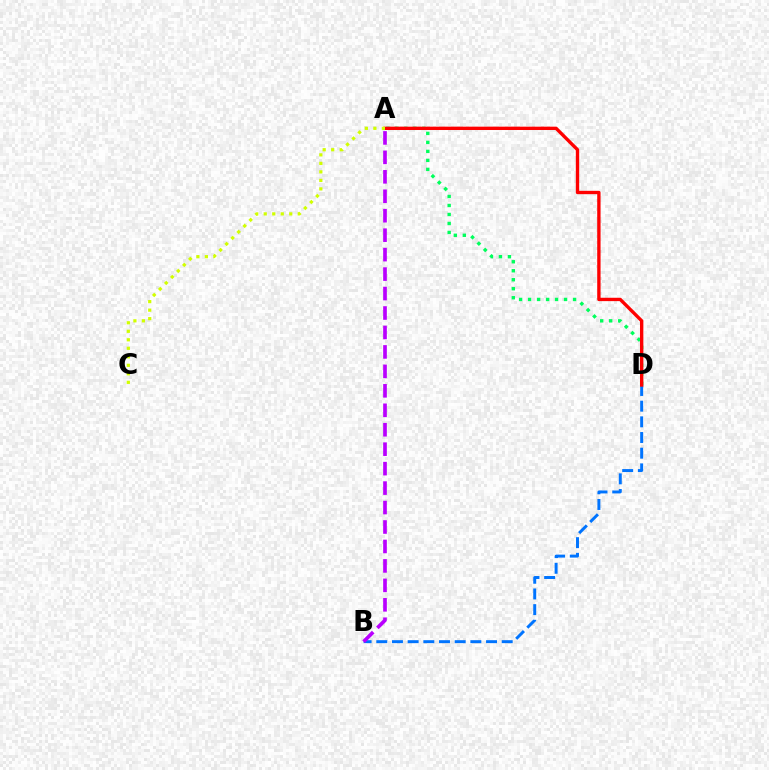{('B', 'D'): [{'color': '#0074ff', 'line_style': 'dashed', 'thickness': 2.13}], ('A', 'D'): [{'color': '#00ff5c', 'line_style': 'dotted', 'thickness': 2.44}, {'color': '#ff0000', 'line_style': 'solid', 'thickness': 2.42}], ('A', 'B'): [{'color': '#b900ff', 'line_style': 'dashed', 'thickness': 2.64}], ('A', 'C'): [{'color': '#d1ff00', 'line_style': 'dotted', 'thickness': 2.31}]}